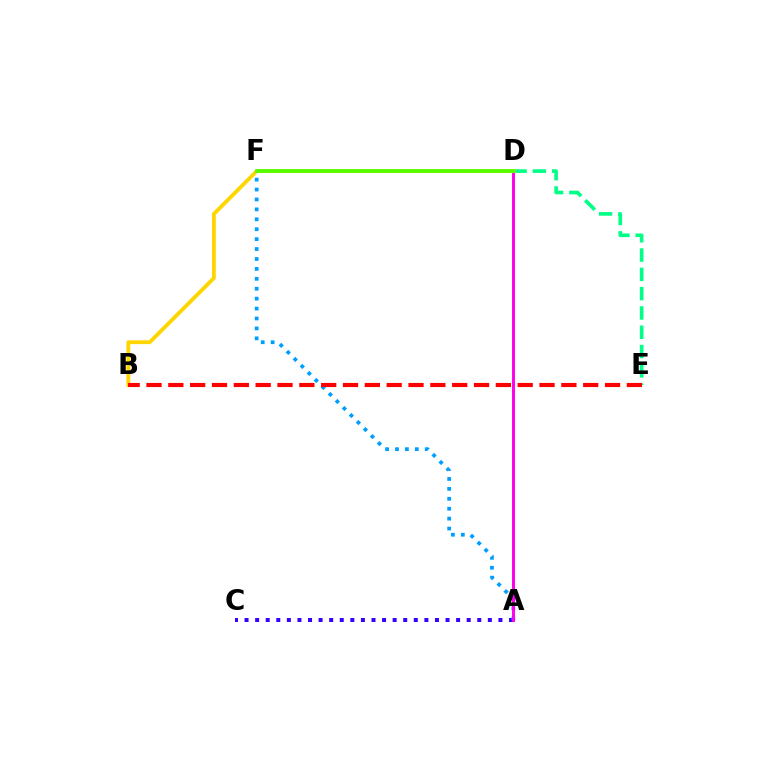{('A', 'C'): [{'color': '#3700ff', 'line_style': 'dotted', 'thickness': 2.87}], ('D', 'E'): [{'color': '#00ff86', 'line_style': 'dashed', 'thickness': 2.62}], ('A', 'F'): [{'color': '#009eff', 'line_style': 'dotted', 'thickness': 2.7}], ('A', 'D'): [{'color': '#ff00ed', 'line_style': 'solid', 'thickness': 2.13}], ('B', 'D'): [{'color': '#ffd500', 'line_style': 'solid', 'thickness': 2.75}], ('B', 'E'): [{'color': '#ff0000', 'line_style': 'dashed', 'thickness': 2.97}], ('D', 'F'): [{'color': '#4fff00', 'line_style': 'solid', 'thickness': 2.64}]}